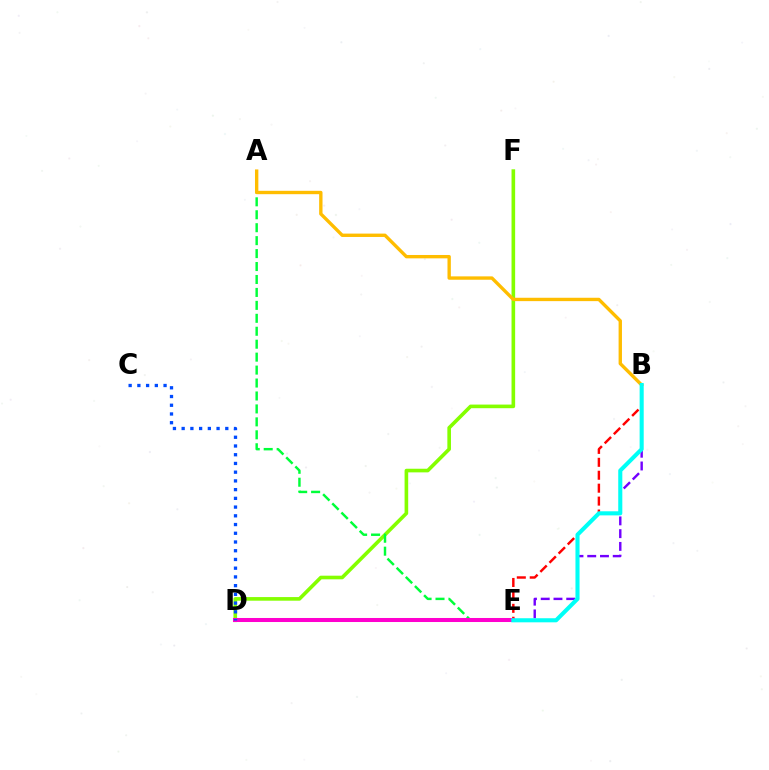{('B', 'E'): [{'color': '#7200ff', 'line_style': 'dashed', 'thickness': 1.73}, {'color': '#ff0000', 'line_style': 'dashed', 'thickness': 1.76}, {'color': '#00fff6', 'line_style': 'solid', 'thickness': 2.94}], ('D', 'F'): [{'color': '#84ff00', 'line_style': 'solid', 'thickness': 2.61}], ('A', 'E'): [{'color': '#00ff39', 'line_style': 'dashed', 'thickness': 1.76}], ('D', 'E'): [{'color': '#ff00cf', 'line_style': 'solid', 'thickness': 2.9}], ('C', 'D'): [{'color': '#004bff', 'line_style': 'dotted', 'thickness': 2.37}], ('A', 'B'): [{'color': '#ffbd00', 'line_style': 'solid', 'thickness': 2.42}]}